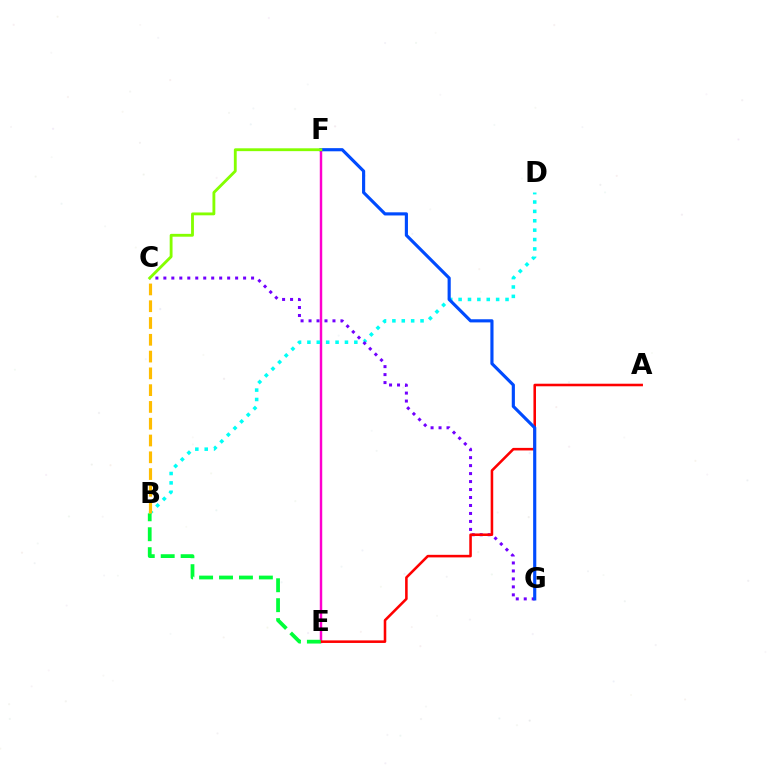{('E', 'F'): [{'color': '#ff00cf', 'line_style': 'solid', 'thickness': 1.76}], ('B', 'D'): [{'color': '#00fff6', 'line_style': 'dotted', 'thickness': 2.55}], ('C', 'G'): [{'color': '#7200ff', 'line_style': 'dotted', 'thickness': 2.17}], ('A', 'E'): [{'color': '#ff0000', 'line_style': 'solid', 'thickness': 1.85}], ('B', 'E'): [{'color': '#00ff39', 'line_style': 'dashed', 'thickness': 2.71}], ('F', 'G'): [{'color': '#004bff', 'line_style': 'solid', 'thickness': 2.27}], ('C', 'F'): [{'color': '#84ff00', 'line_style': 'solid', 'thickness': 2.05}], ('B', 'C'): [{'color': '#ffbd00', 'line_style': 'dashed', 'thickness': 2.28}]}